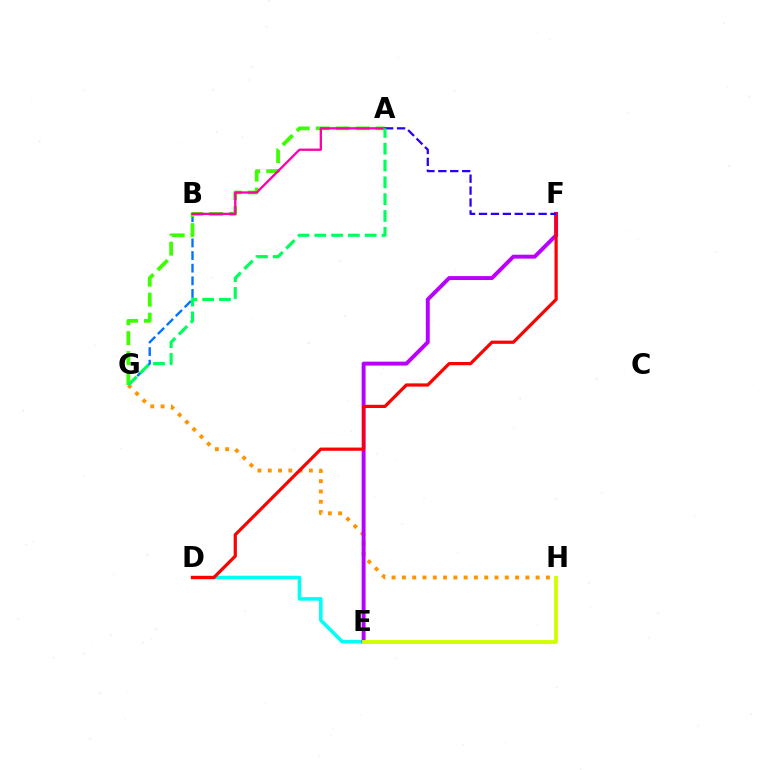{('B', 'G'): [{'color': '#0074ff', 'line_style': 'dashed', 'thickness': 1.72}], ('G', 'H'): [{'color': '#ff9400', 'line_style': 'dotted', 'thickness': 2.8}], ('D', 'E'): [{'color': '#00fff6', 'line_style': 'solid', 'thickness': 2.58}], ('E', 'F'): [{'color': '#b900ff', 'line_style': 'solid', 'thickness': 2.82}], ('D', 'F'): [{'color': '#ff0000', 'line_style': 'solid', 'thickness': 2.32}], ('A', 'G'): [{'color': '#3dff00', 'line_style': 'dashed', 'thickness': 2.71}, {'color': '#00ff5c', 'line_style': 'dashed', 'thickness': 2.28}], ('A', 'B'): [{'color': '#ff00ac', 'line_style': 'solid', 'thickness': 1.66}], ('A', 'F'): [{'color': '#2500ff', 'line_style': 'dashed', 'thickness': 1.62}], ('E', 'H'): [{'color': '#d1ff00', 'line_style': 'solid', 'thickness': 2.78}]}